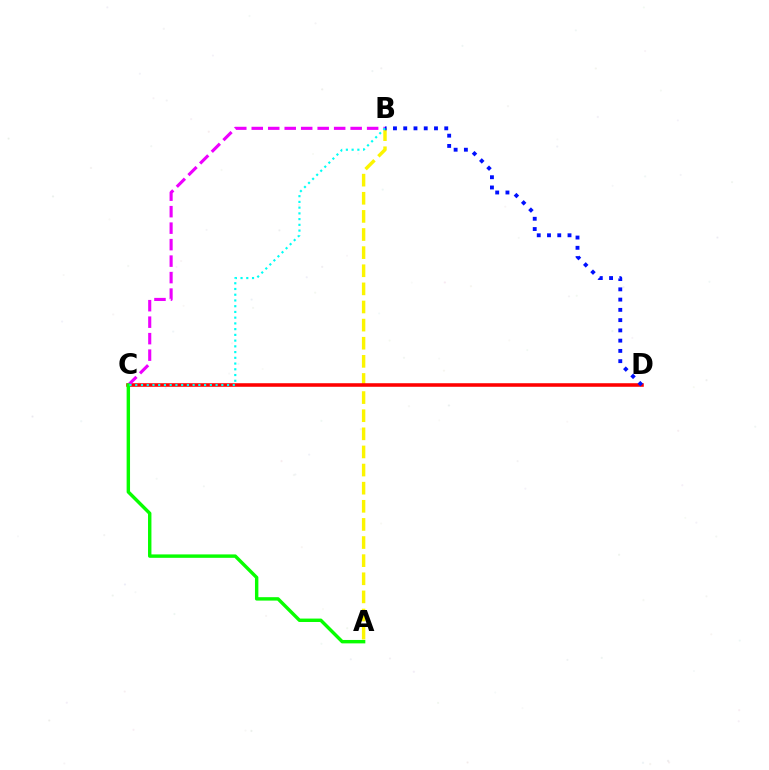{('A', 'B'): [{'color': '#fcf500', 'line_style': 'dashed', 'thickness': 2.46}], ('C', 'D'): [{'color': '#ff0000', 'line_style': 'solid', 'thickness': 2.56}], ('B', 'C'): [{'color': '#ee00ff', 'line_style': 'dashed', 'thickness': 2.24}, {'color': '#00fff6', 'line_style': 'dotted', 'thickness': 1.56}], ('B', 'D'): [{'color': '#0010ff', 'line_style': 'dotted', 'thickness': 2.79}], ('A', 'C'): [{'color': '#08ff00', 'line_style': 'solid', 'thickness': 2.46}]}